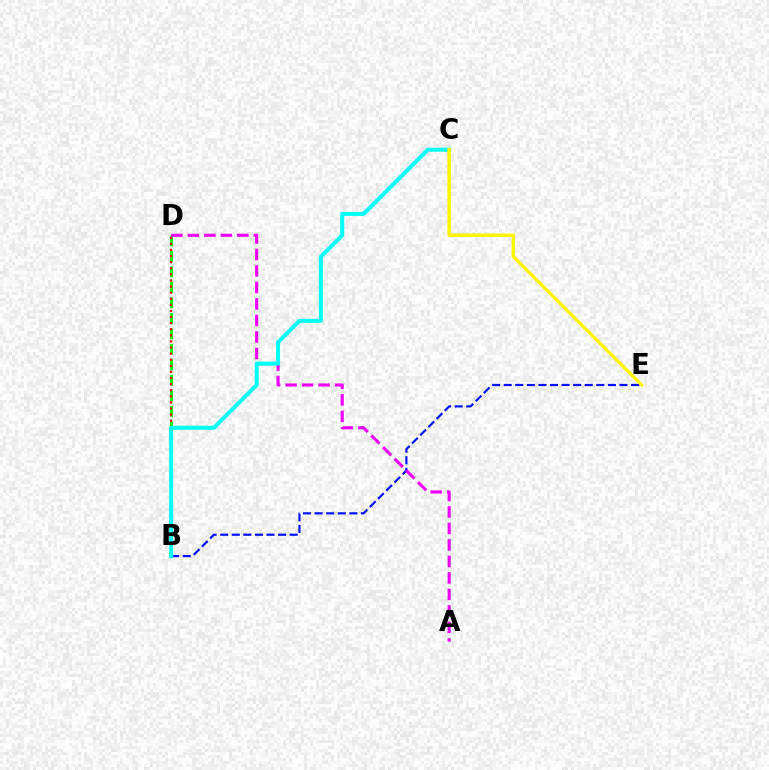{('B', 'E'): [{'color': '#0010ff', 'line_style': 'dashed', 'thickness': 1.57}], ('B', 'D'): [{'color': '#08ff00', 'line_style': 'dashed', 'thickness': 2.11}, {'color': '#ff0000', 'line_style': 'dotted', 'thickness': 1.66}], ('A', 'D'): [{'color': '#ee00ff', 'line_style': 'dashed', 'thickness': 2.24}], ('B', 'C'): [{'color': '#00fff6', 'line_style': 'solid', 'thickness': 2.91}], ('C', 'E'): [{'color': '#fcf500', 'line_style': 'solid', 'thickness': 2.48}]}